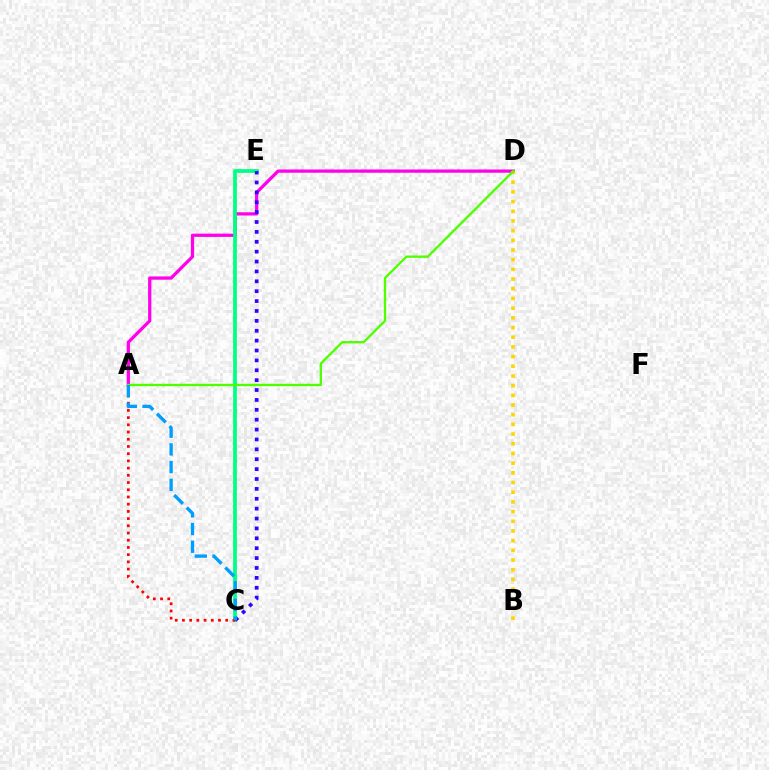{('A', 'D'): [{'color': '#ff00ed', 'line_style': 'solid', 'thickness': 2.35}, {'color': '#4fff00', 'line_style': 'solid', 'thickness': 1.69}], ('C', 'E'): [{'color': '#00ff86', 'line_style': 'solid', 'thickness': 2.71}, {'color': '#3700ff', 'line_style': 'dotted', 'thickness': 2.69}], ('B', 'D'): [{'color': '#ffd500', 'line_style': 'dotted', 'thickness': 2.63}], ('A', 'C'): [{'color': '#ff0000', 'line_style': 'dotted', 'thickness': 1.96}, {'color': '#009eff', 'line_style': 'dashed', 'thickness': 2.4}]}